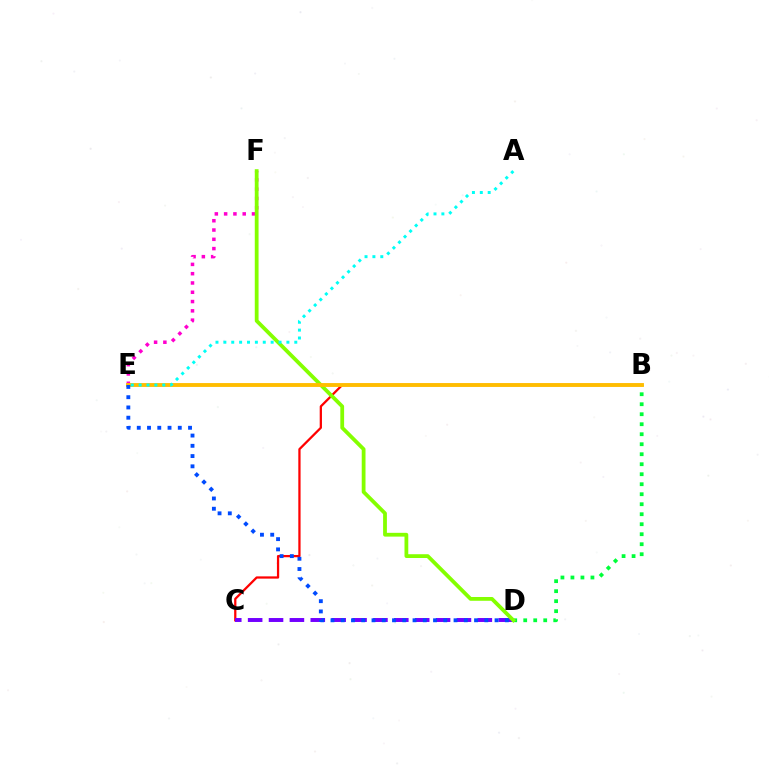{('B', 'C'): [{'color': '#ff0000', 'line_style': 'solid', 'thickness': 1.63}], ('C', 'D'): [{'color': '#7200ff', 'line_style': 'dashed', 'thickness': 2.84}], ('E', 'F'): [{'color': '#ff00cf', 'line_style': 'dotted', 'thickness': 2.52}], ('B', 'D'): [{'color': '#00ff39', 'line_style': 'dotted', 'thickness': 2.72}], ('D', 'F'): [{'color': '#84ff00', 'line_style': 'solid', 'thickness': 2.73}], ('B', 'E'): [{'color': '#ffbd00', 'line_style': 'solid', 'thickness': 2.78}], ('A', 'E'): [{'color': '#00fff6', 'line_style': 'dotted', 'thickness': 2.14}], ('D', 'E'): [{'color': '#004bff', 'line_style': 'dotted', 'thickness': 2.79}]}